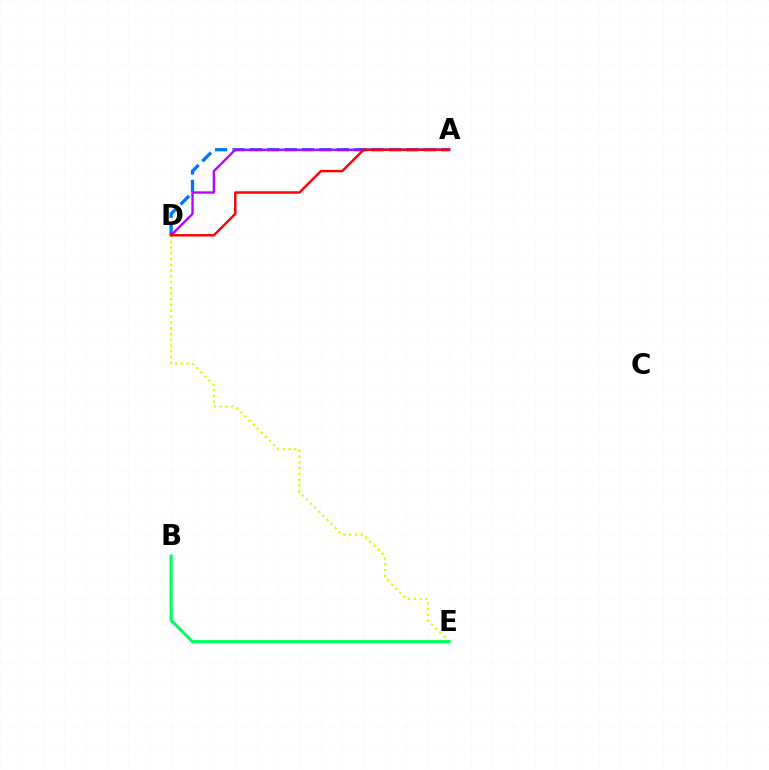{('A', 'D'): [{'color': '#0074ff', 'line_style': 'dashed', 'thickness': 2.36}, {'color': '#b900ff', 'line_style': 'solid', 'thickness': 1.69}, {'color': '#ff0000', 'line_style': 'solid', 'thickness': 1.74}], ('D', 'E'): [{'color': '#d1ff00', 'line_style': 'dotted', 'thickness': 1.57}], ('B', 'E'): [{'color': '#00ff5c', 'line_style': 'solid', 'thickness': 2.27}]}